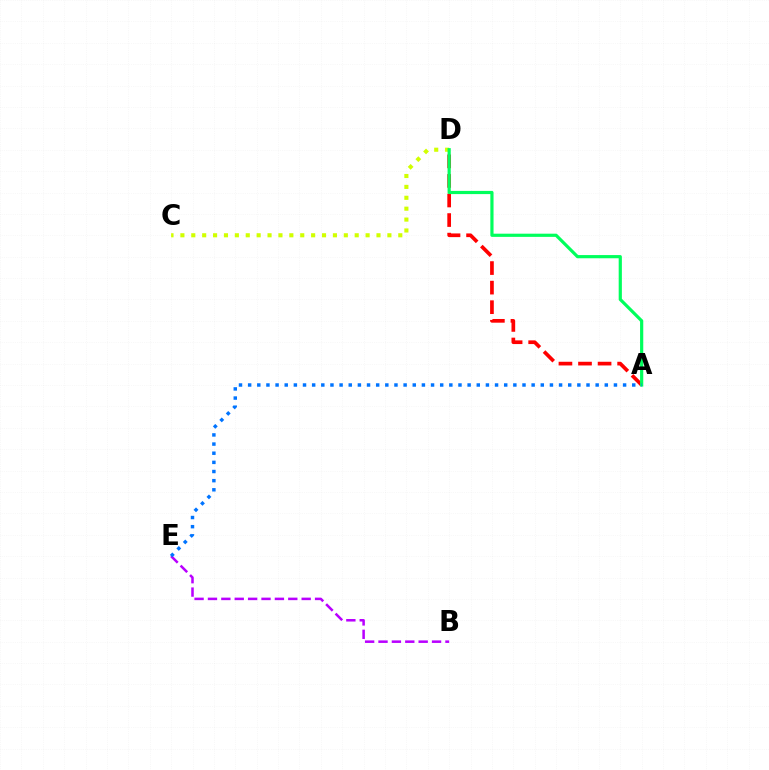{('A', 'D'): [{'color': '#ff0000', 'line_style': 'dashed', 'thickness': 2.66}, {'color': '#00ff5c', 'line_style': 'solid', 'thickness': 2.3}], ('C', 'D'): [{'color': '#d1ff00', 'line_style': 'dotted', 'thickness': 2.96}], ('B', 'E'): [{'color': '#b900ff', 'line_style': 'dashed', 'thickness': 1.82}], ('A', 'E'): [{'color': '#0074ff', 'line_style': 'dotted', 'thickness': 2.48}]}